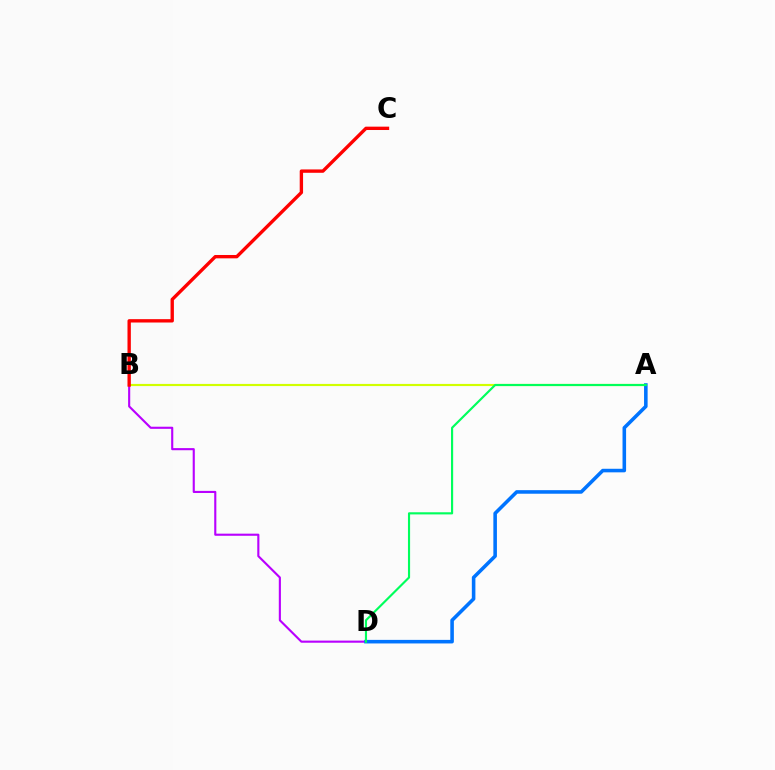{('B', 'D'): [{'color': '#b900ff', 'line_style': 'solid', 'thickness': 1.53}], ('A', 'B'): [{'color': '#d1ff00', 'line_style': 'solid', 'thickness': 1.56}], ('A', 'D'): [{'color': '#0074ff', 'line_style': 'solid', 'thickness': 2.57}, {'color': '#00ff5c', 'line_style': 'solid', 'thickness': 1.54}], ('B', 'C'): [{'color': '#ff0000', 'line_style': 'solid', 'thickness': 2.42}]}